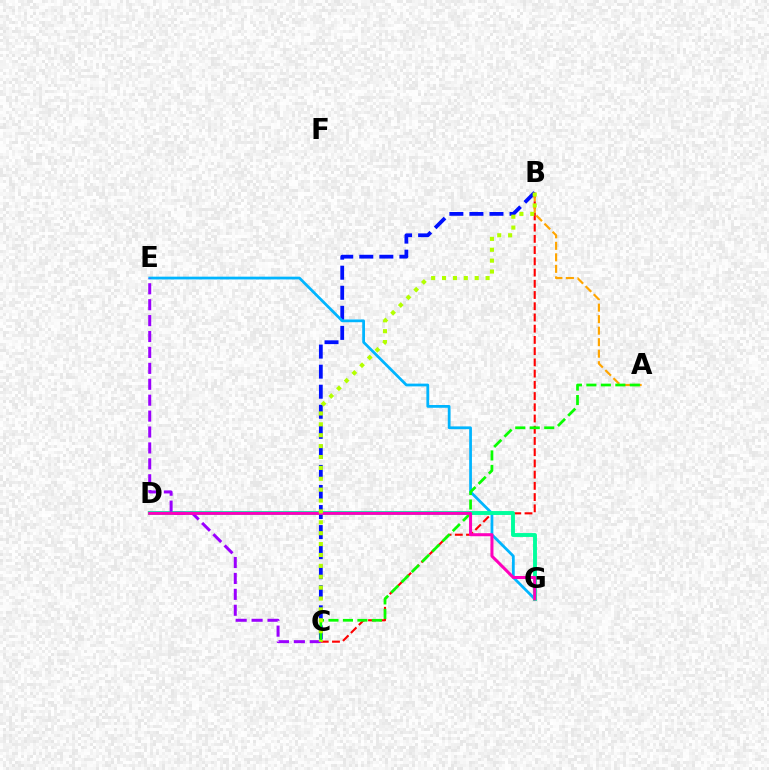{('B', 'C'): [{'color': '#ff0000', 'line_style': 'dashed', 'thickness': 1.53}, {'color': '#0010ff', 'line_style': 'dashed', 'thickness': 2.72}, {'color': '#b3ff00', 'line_style': 'dotted', 'thickness': 2.96}], ('A', 'B'): [{'color': '#ffa500', 'line_style': 'dashed', 'thickness': 1.56}], ('E', 'G'): [{'color': '#00b5ff', 'line_style': 'solid', 'thickness': 1.99}], ('D', 'G'): [{'color': '#00ff9d', 'line_style': 'solid', 'thickness': 2.8}, {'color': '#ff00bd', 'line_style': 'solid', 'thickness': 2.18}], ('C', 'E'): [{'color': '#9b00ff', 'line_style': 'dashed', 'thickness': 2.16}], ('A', 'C'): [{'color': '#08ff00', 'line_style': 'dashed', 'thickness': 1.97}]}